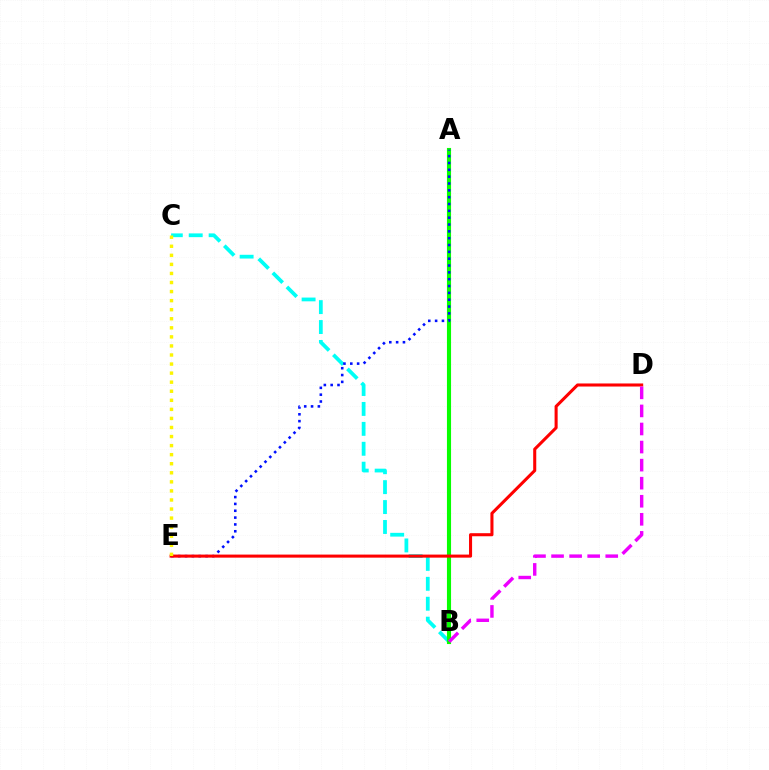{('B', 'C'): [{'color': '#00fff6', 'line_style': 'dashed', 'thickness': 2.71}], ('A', 'B'): [{'color': '#08ff00', 'line_style': 'solid', 'thickness': 2.96}], ('A', 'E'): [{'color': '#0010ff', 'line_style': 'dotted', 'thickness': 1.86}], ('D', 'E'): [{'color': '#ff0000', 'line_style': 'solid', 'thickness': 2.2}], ('C', 'E'): [{'color': '#fcf500', 'line_style': 'dotted', 'thickness': 2.46}], ('B', 'D'): [{'color': '#ee00ff', 'line_style': 'dashed', 'thickness': 2.45}]}